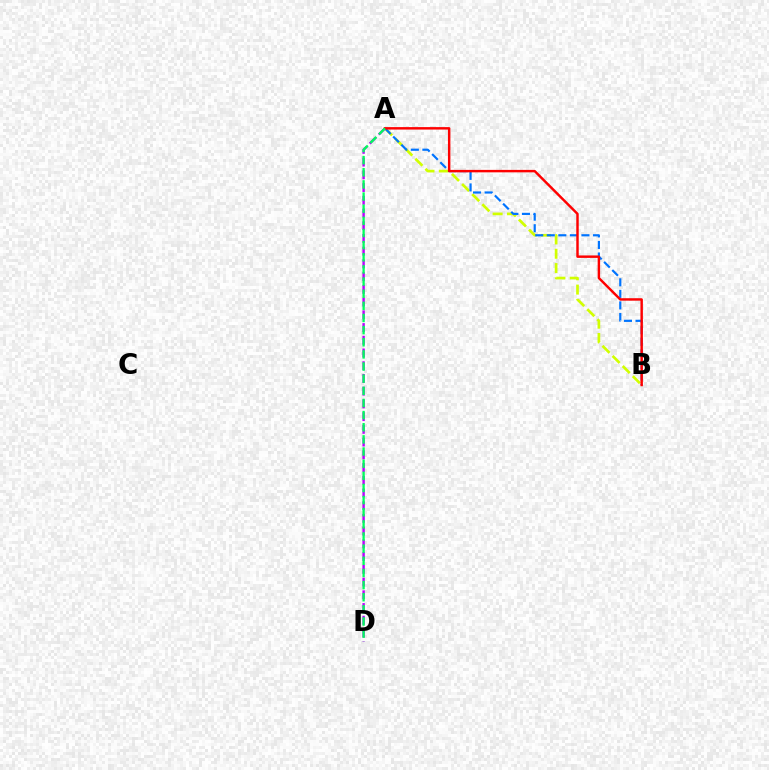{('A', 'D'): [{'color': '#b900ff', 'line_style': 'dashed', 'thickness': 1.73}, {'color': '#00ff5c', 'line_style': 'dashed', 'thickness': 1.65}], ('A', 'B'): [{'color': '#d1ff00', 'line_style': 'dashed', 'thickness': 1.94}, {'color': '#0074ff', 'line_style': 'dashed', 'thickness': 1.57}, {'color': '#ff0000', 'line_style': 'solid', 'thickness': 1.76}]}